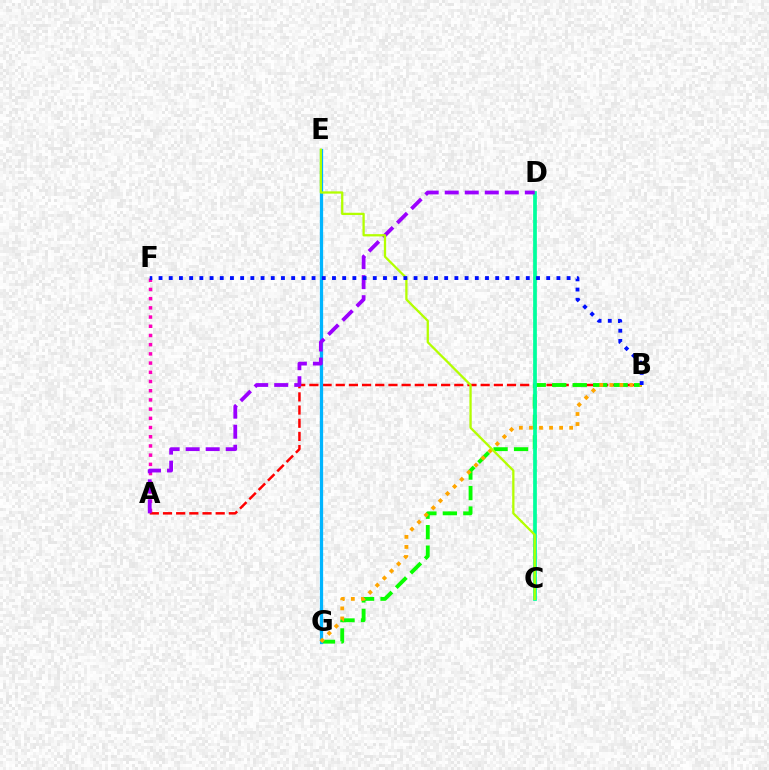{('A', 'B'): [{'color': '#ff0000', 'line_style': 'dashed', 'thickness': 1.79}], ('B', 'G'): [{'color': '#08ff00', 'line_style': 'dashed', 'thickness': 2.78}, {'color': '#ffa500', 'line_style': 'dotted', 'thickness': 2.73}], ('C', 'D'): [{'color': '#00ff9d', 'line_style': 'solid', 'thickness': 2.68}], ('E', 'G'): [{'color': '#00b5ff', 'line_style': 'solid', 'thickness': 2.34}], ('A', 'F'): [{'color': '#ff00bd', 'line_style': 'dotted', 'thickness': 2.5}], ('A', 'D'): [{'color': '#9b00ff', 'line_style': 'dashed', 'thickness': 2.72}], ('C', 'E'): [{'color': '#b3ff00', 'line_style': 'solid', 'thickness': 1.64}], ('B', 'F'): [{'color': '#0010ff', 'line_style': 'dotted', 'thickness': 2.77}]}